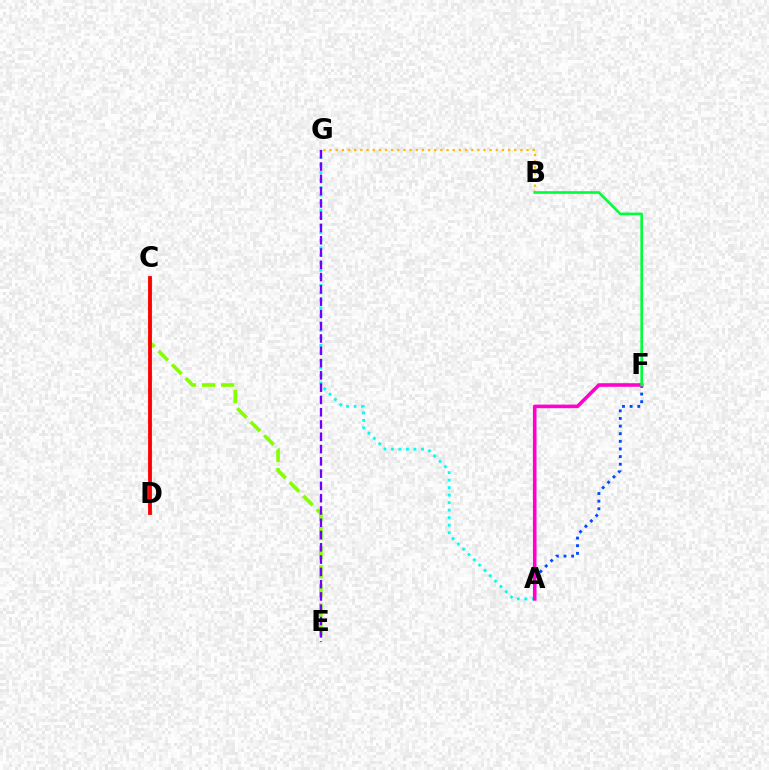{('A', 'F'): [{'color': '#004bff', 'line_style': 'dotted', 'thickness': 2.07}, {'color': '#ff00cf', 'line_style': 'solid', 'thickness': 2.59}], ('A', 'G'): [{'color': '#00fff6', 'line_style': 'dotted', 'thickness': 2.04}], ('B', 'G'): [{'color': '#ffbd00', 'line_style': 'dotted', 'thickness': 1.67}], ('C', 'E'): [{'color': '#84ff00', 'line_style': 'dashed', 'thickness': 2.6}], ('E', 'G'): [{'color': '#7200ff', 'line_style': 'dashed', 'thickness': 1.67}], ('C', 'D'): [{'color': '#ff0000', 'line_style': 'solid', 'thickness': 2.75}], ('B', 'F'): [{'color': '#00ff39', 'line_style': 'solid', 'thickness': 1.89}]}